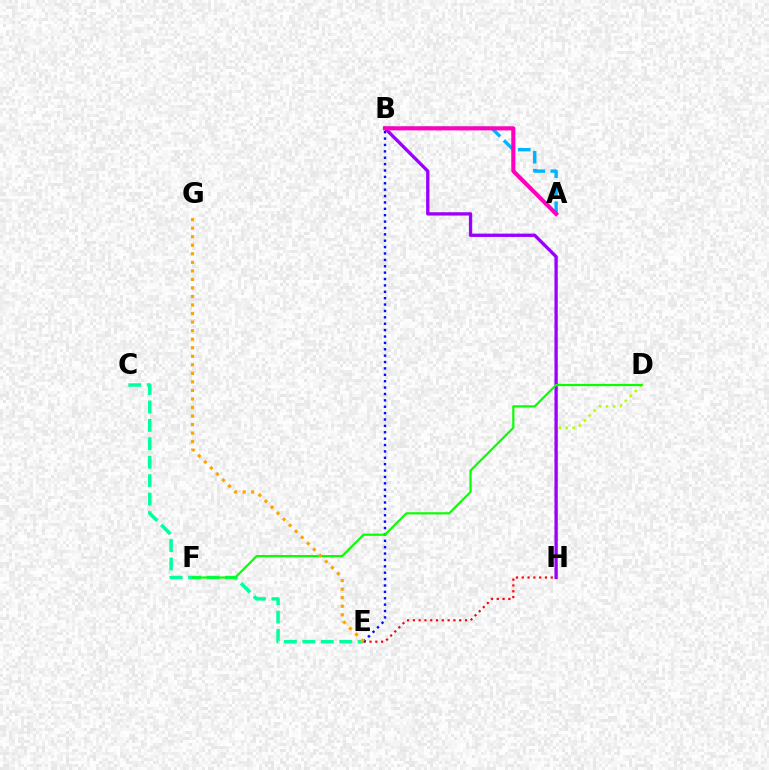{('A', 'B'): [{'color': '#00b5ff', 'line_style': 'dashed', 'thickness': 2.44}, {'color': '#ff00bd', 'line_style': 'solid', 'thickness': 2.97}], ('C', 'E'): [{'color': '#00ff9d', 'line_style': 'dashed', 'thickness': 2.5}], ('D', 'H'): [{'color': '#b3ff00', 'line_style': 'dotted', 'thickness': 1.91}], ('E', 'H'): [{'color': '#ff0000', 'line_style': 'dotted', 'thickness': 1.58}], ('B', 'E'): [{'color': '#0010ff', 'line_style': 'dotted', 'thickness': 1.73}], ('B', 'H'): [{'color': '#9b00ff', 'line_style': 'solid', 'thickness': 2.39}], ('D', 'F'): [{'color': '#08ff00', 'line_style': 'solid', 'thickness': 1.58}], ('E', 'G'): [{'color': '#ffa500', 'line_style': 'dotted', 'thickness': 2.32}]}